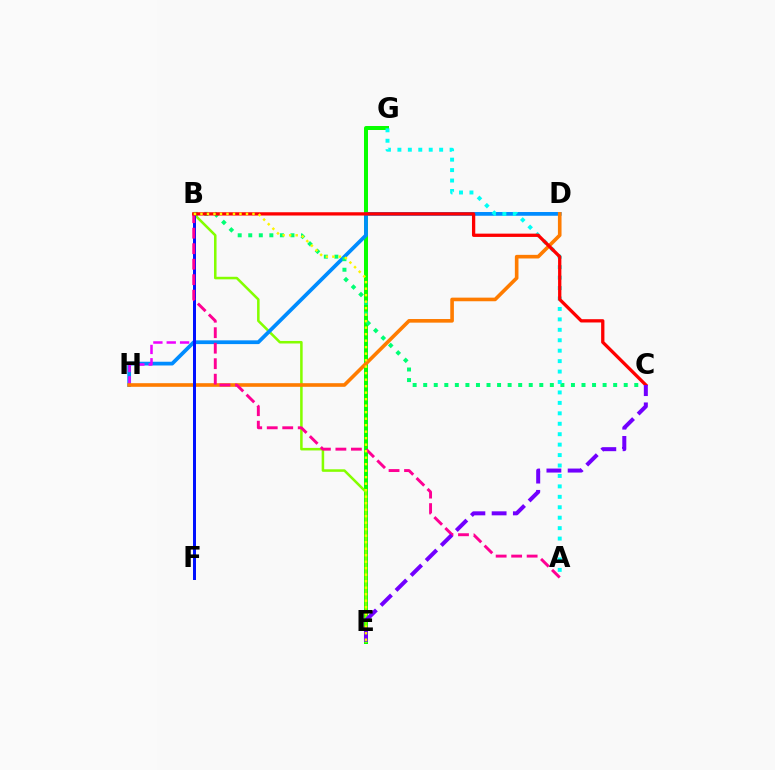{('E', 'G'): [{'color': '#08ff00', 'line_style': 'solid', 'thickness': 2.88}], ('B', 'E'): [{'color': '#84ff00', 'line_style': 'solid', 'thickness': 1.83}, {'color': '#fcf500', 'line_style': 'dotted', 'thickness': 1.77}], ('D', 'H'): [{'color': '#008cff', 'line_style': 'solid', 'thickness': 2.7}, {'color': '#ff7c00', 'line_style': 'solid', 'thickness': 2.61}], ('B', 'H'): [{'color': '#ee00ff', 'line_style': 'dashed', 'thickness': 1.81}], ('B', 'F'): [{'color': '#0010ff', 'line_style': 'solid', 'thickness': 2.15}], ('B', 'C'): [{'color': '#00ff74', 'line_style': 'dotted', 'thickness': 2.87}, {'color': '#ff0000', 'line_style': 'solid', 'thickness': 2.37}], ('A', 'G'): [{'color': '#00fff6', 'line_style': 'dotted', 'thickness': 2.84}], ('A', 'B'): [{'color': '#ff0094', 'line_style': 'dashed', 'thickness': 2.11}], ('C', 'E'): [{'color': '#7200ff', 'line_style': 'dashed', 'thickness': 2.89}]}